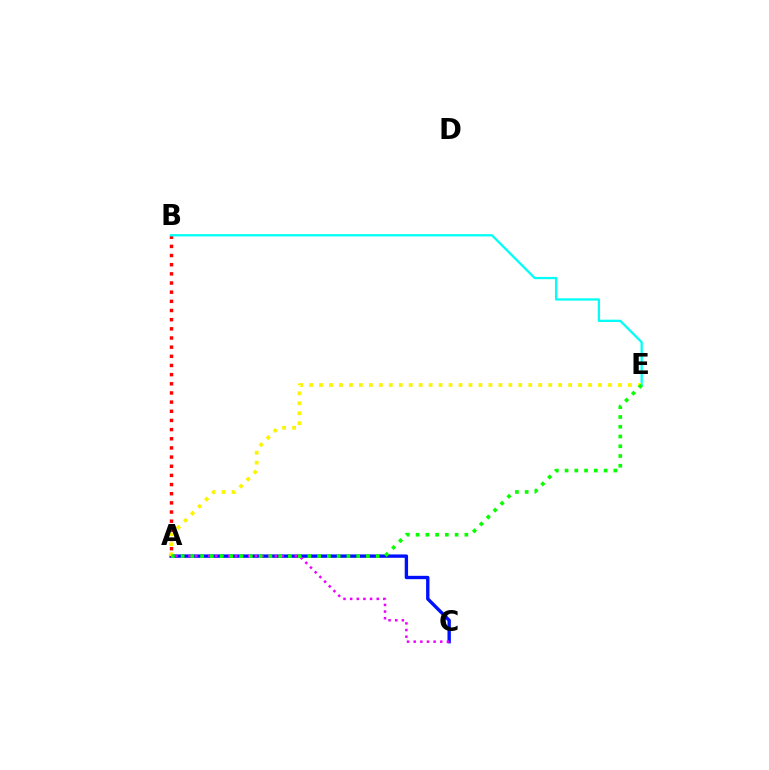{('A', 'C'): [{'color': '#0010ff', 'line_style': 'solid', 'thickness': 2.42}, {'color': '#ee00ff', 'line_style': 'dotted', 'thickness': 1.81}], ('A', 'B'): [{'color': '#ff0000', 'line_style': 'dotted', 'thickness': 2.49}], ('B', 'E'): [{'color': '#00fff6', 'line_style': 'solid', 'thickness': 1.65}], ('A', 'E'): [{'color': '#fcf500', 'line_style': 'dotted', 'thickness': 2.71}, {'color': '#08ff00', 'line_style': 'dotted', 'thickness': 2.65}]}